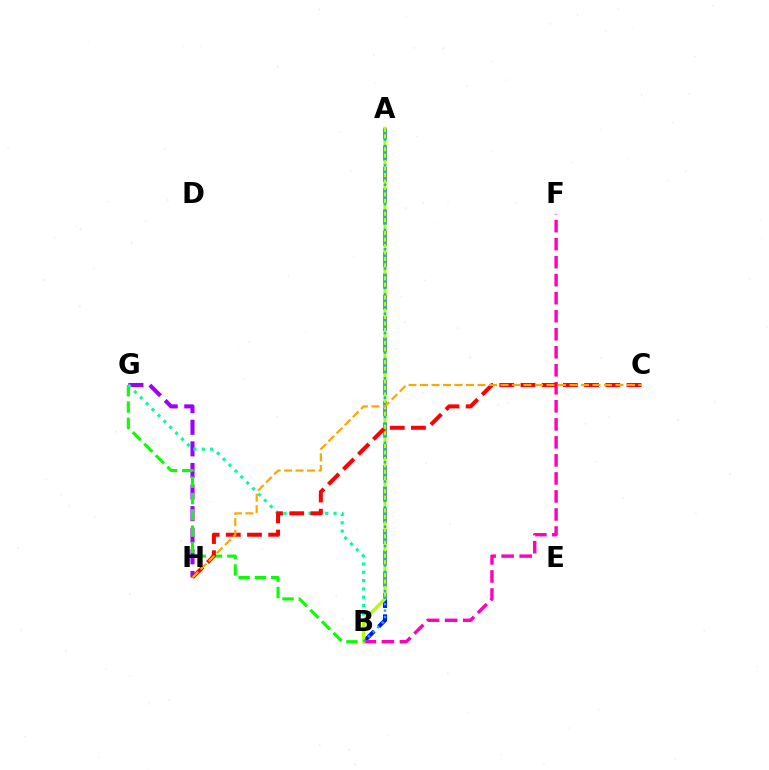{('A', 'B'): [{'color': '#0010ff', 'line_style': 'dashed', 'thickness': 2.89}, {'color': '#b3ff00', 'line_style': 'solid', 'thickness': 2.32}, {'color': '#00b5ff', 'line_style': 'dotted', 'thickness': 1.75}], ('G', 'H'): [{'color': '#9b00ff', 'line_style': 'dashed', 'thickness': 2.93}], ('B', 'F'): [{'color': '#ff00bd', 'line_style': 'dashed', 'thickness': 2.45}], ('B', 'G'): [{'color': '#08ff00', 'line_style': 'dashed', 'thickness': 2.22}, {'color': '#00ff9d', 'line_style': 'dotted', 'thickness': 2.26}], ('C', 'H'): [{'color': '#ff0000', 'line_style': 'dashed', 'thickness': 2.88}, {'color': '#ffa500', 'line_style': 'dashed', 'thickness': 1.56}]}